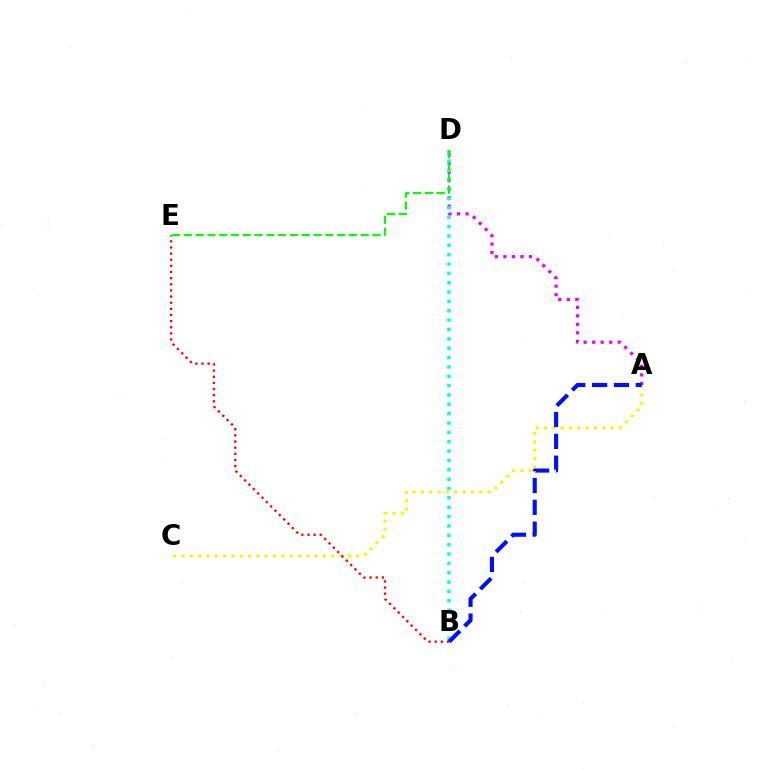{('A', 'D'): [{'color': '#ee00ff', 'line_style': 'dotted', 'thickness': 2.31}], ('B', 'D'): [{'color': '#00fff6', 'line_style': 'dotted', 'thickness': 2.54}], ('D', 'E'): [{'color': '#08ff00', 'line_style': 'dashed', 'thickness': 1.6}], ('A', 'C'): [{'color': '#fcf500', 'line_style': 'dotted', 'thickness': 2.26}], ('A', 'B'): [{'color': '#0010ff', 'line_style': 'dashed', 'thickness': 2.97}], ('B', 'E'): [{'color': '#ff0000', 'line_style': 'dotted', 'thickness': 1.67}]}